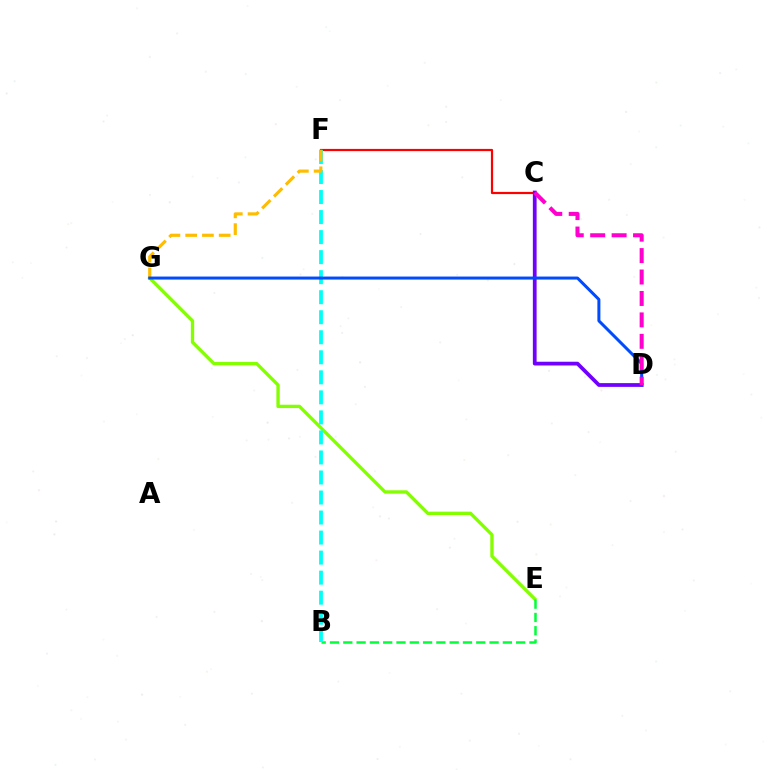{('C', 'F'): [{'color': '#ff0000', 'line_style': 'solid', 'thickness': 1.58}], ('E', 'G'): [{'color': '#84ff00', 'line_style': 'solid', 'thickness': 2.4}], ('B', 'E'): [{'color': '#00ff39', 'line_style': 'dashed', 'thickness': 1.81}], ('B', 'F'): [{'color': '#00fff6', 'line_style': 'dashed', 'thickness': 2.72}], ('C', 'D'): [{'color': '#7200ff', 'line_style': 'solid', 'thickness': 2.7}, {'color': '#ff00cf', 'line_style': 'dashed', 'thickness': 2.91}], ('F', 'G'): [{'color': '#ffbd00', 'line_style': 'dashed', 'thickness': 2.28}], ('D', 'G'): [{'color': '#004bff', 'line_style': 'solid', 'thickness': 2.16}]}